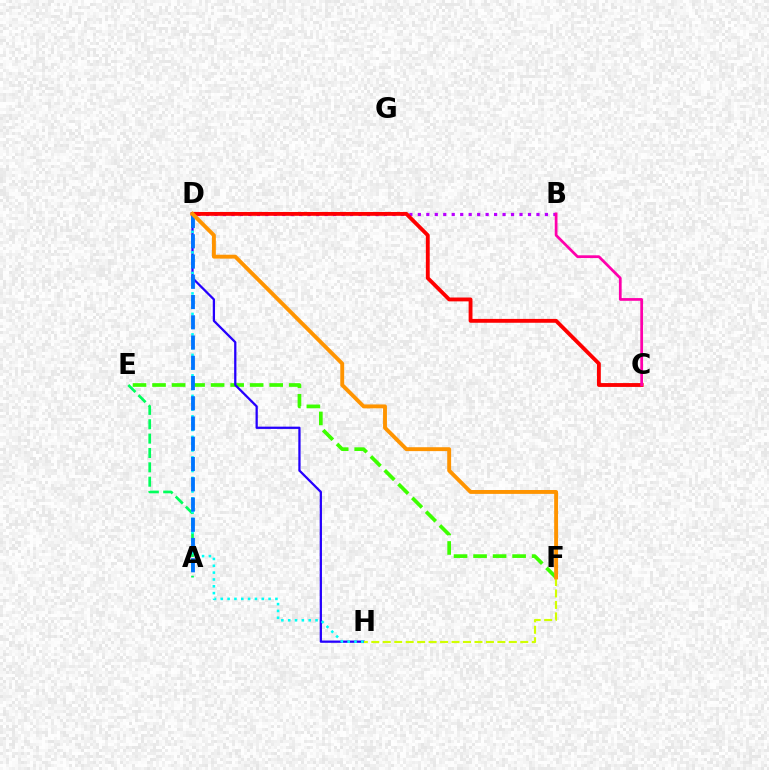{('B', 'D'): [{'color': '#b900ff', 'line_style': 'dotted', 'thickness': 2.3}], ('E', 'F'): [{'color': '#3dff00', 'line_style': 'dashed', 'thickness': 2.65}], ('C', 'D'): [{'color': '#ff0000', 'line_style': 'solid', 'thickness': 2.77}], ('D', 'H'): [{'color': '#2500ff', 'line_style': 'solid', 'thickness': 1.63}, {'color': '#00fff6', 'line_style': 'dotted', 'thickness': 1.86}], ('A', 'E'): [{'color': '#00ff5c', 'line_style': 'dashed', 'thickness': 1.95}], ('B', 'C'): [{'color': '#ff00ac', 'line_style': 'solid', 'thickness': 1.97}], ('A', 'D'): [{'color': '#0074ff', 'line_style': 'dashed', 'thickness': 2.75}], ('F', 'H'): [{'color': '#d1ff00', 'line_style': 'dashed', 'thickness': 1.56}], ('D', 'F'): [{'color': '#ff9400', 'line_style': 'solid', 'thickness': 2.8}]}